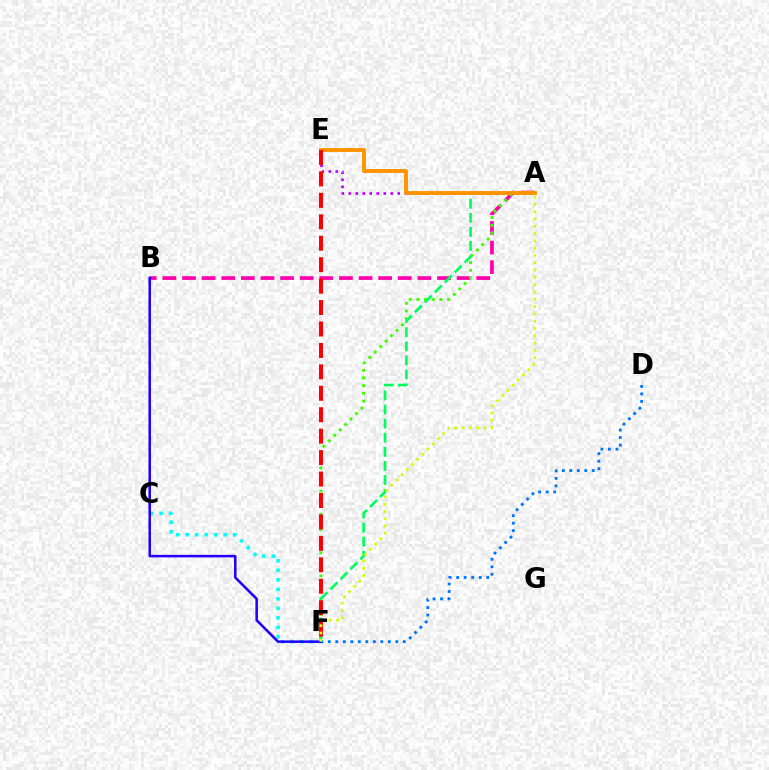{('A', 'E'): [{'color': '#b900ff', 'line_style': 'dotted', 'thickness': 1.9}, {'color': '#ff9400', 'line_style': 'solid', 'thickness': 2.81}], ('A', 'B'): [{'color': '#ff00ac', 'line_style': 'dashed', 'thickness': 2.66}], ('A', 'F'): [{'color': '#3dff00', 'line_style': 'dotted', 'thickness': 2.09}, {'color': '#00ff5c', 'line_style': 'dashed', 'thickness': 1.92}, {'color': '#d1ff00', 'line_style': 'dotted', 'thickness': 1.98}], ('D', 'F'): [{'color': '#0074ff', 'line_style': 'dotted', 'thickness': 2.04}], ('C', 'F'): [{'color': '#00fff6', 'line_style': 'dotted', 'thickness': 2.58}], ('B', 'F'): [{'color': '#2500ff', 'line_style': 'solid', 'thickness': 1.84}], ('E', 'F'): [{'color': '#ff0000', 'line_style': 'dashed', 'thickness': 2.91}]}